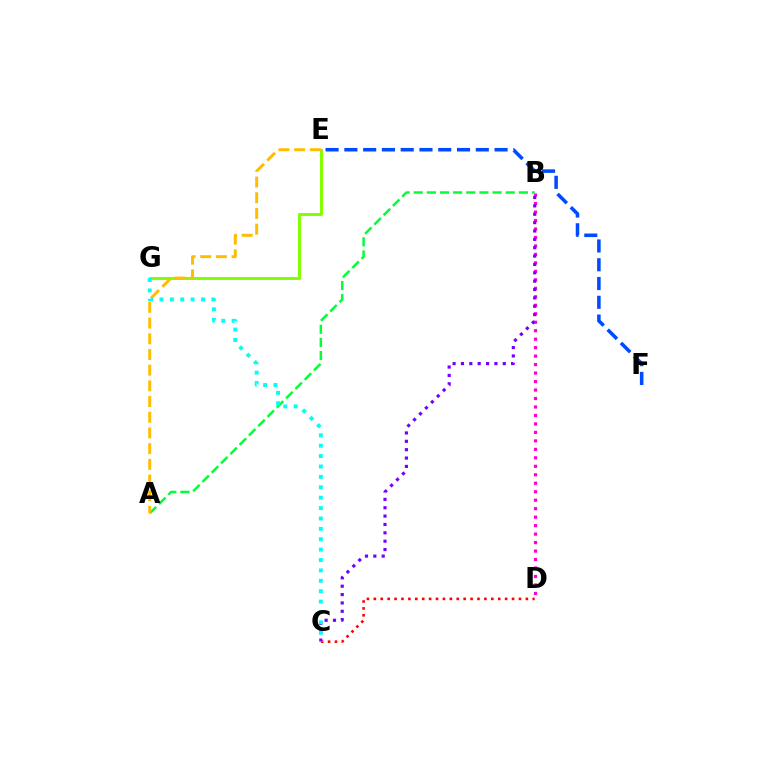{('E', 'G'): [{'color': '#84ff00', 'line_style': 'solid', 'thickness': 2.18}], ('A', 'B'): [{'color': '#00ff39', 'line_style': 'dashed', 'thickness': 1.79}], ('A', 'E'): [{'color': '#ffbd00', 'line_style': 'dashed', 'thickness': 2.13}], ('E', 'F'): [{'color': '#004bff', 'line_style': 'dashed', 'thickness': 2.55}], ('C', 'D'): [{'color': '#ff0000', 'line_style': 'dotted', 'thickness': 1.88}], ('B', 'D'): [{'color': '#ff00cf', 'line_style': 'dotted', 'thickness': 2.3}], ('B', 'C'): [{'color': '#7200ff', 'line_style': 'dotted', 'thickness': 2.27}], ('C', 'G'): [{'color': '#00fff6', 'line_style': 'dotted', 'thickness': 2.82}]}